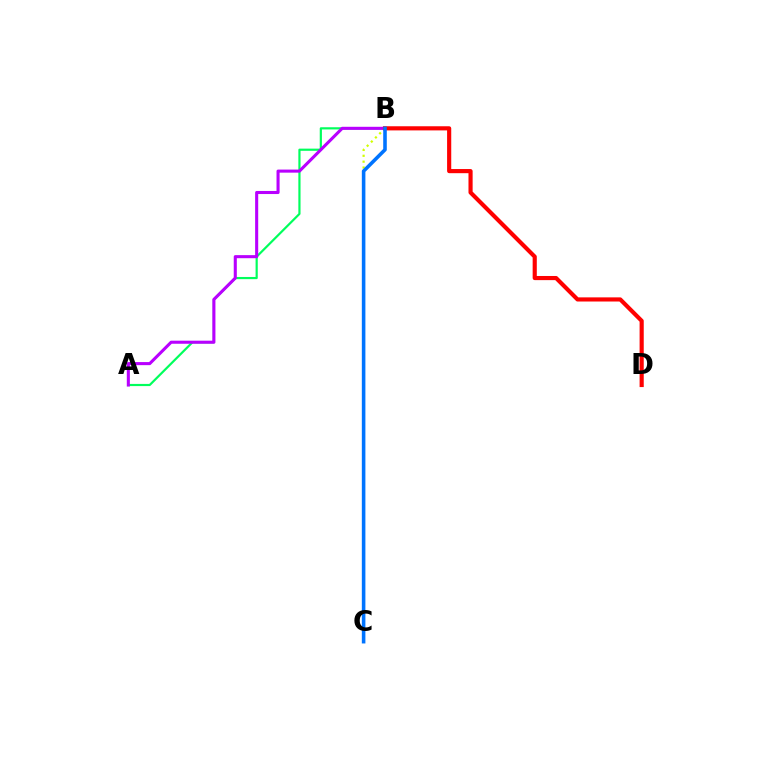{('A', 'B'): [{'color': '#00ff5c', 'line_style': 'solid', 'thickness': 1.57}, {'color': '#b900ff', 'line_style': 'solid', 'thickness': 2.21}], ('B', 'C'): [{'color': '#d1ff00', 'line_style': 'dotted', 'thickness': 1.59}, {'color': '#0074ff', 'line_style': 'solid', 'thickness': 2.57}], ('B', 'D'): [{'color': '#ff0000', 'line_style': 'solid', 'thickness': 2.98}]}